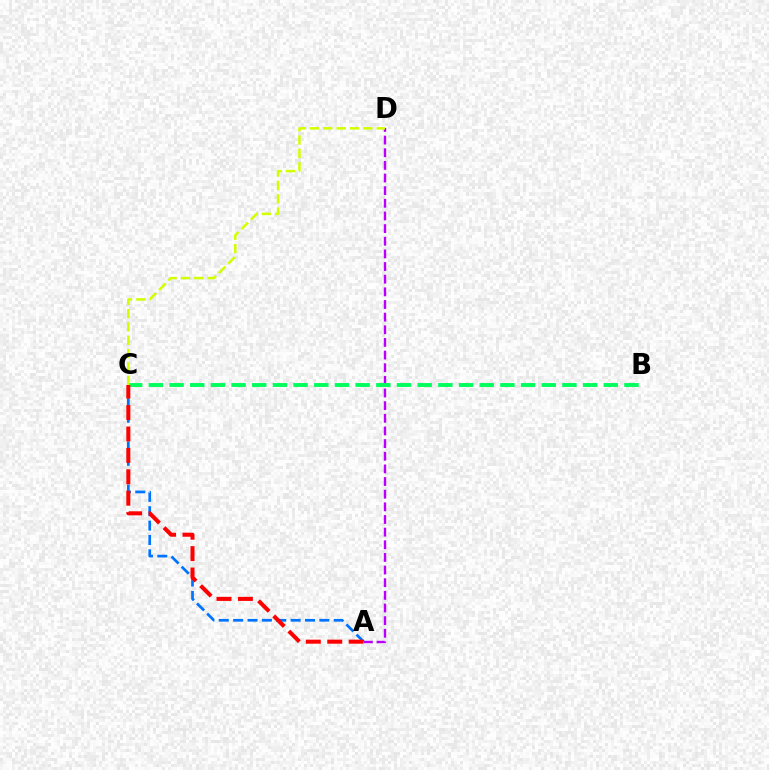{('A', 'D'): [{'color': '#b900ff', 'line_style': 'dashed', 'thickness': 1.72}], ('A', 'C'): [{'color': '#0074ff', 'line_style': 'dashed', 'thickness': 1.95}, {'color': '#ff0000', 'line_style': 'dashed', 'thickness': 2.91}], ('B', 'C'): [{'color': '#00ff5c', 'line_style': 'dashed', 'thickness': 2.81}], ('C', 'D'): [{'color': '#d1ff00', 'line_style': 'dashed', 'thickness': 1.81}]}